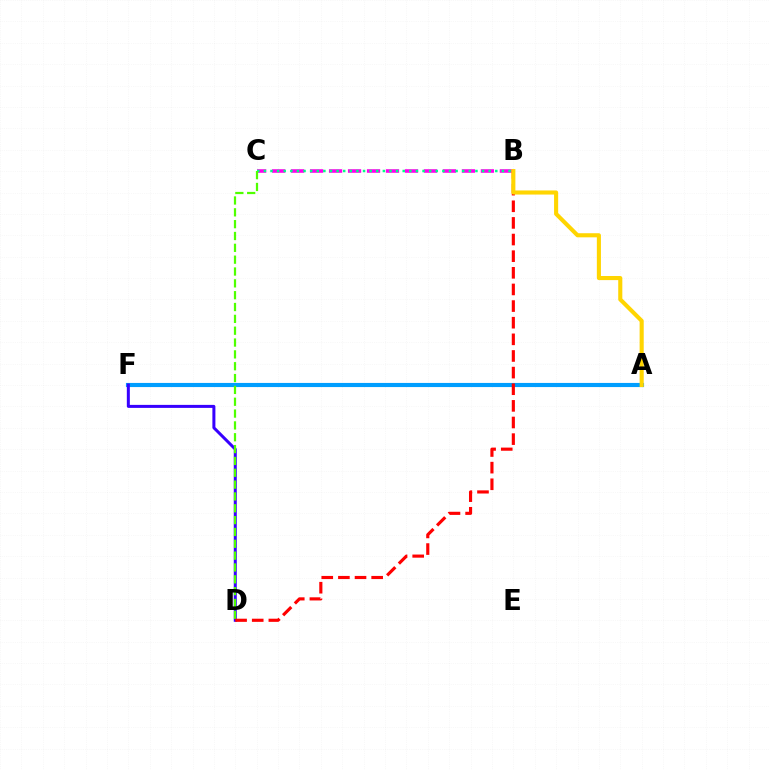{('B', 'C'): [{'color': '#ff00ed', 'line_style': 'dashed', 'thickness': 2.58}, {'color': '#00ff86', 'line_style': 'dotted', 'thickness': 1.8}], ('A', 'F'): [{'color': '#009eff', 'line_style': 'solid', 'thickness': 2.97}], ('D', 'F'): [{'color': '#3700ff', 'line_style': 'solid', 'thickness': 2.17}], ('C', 'D'): [{'color': '#4fff00', 'line_style': 'dashed', 'thickness': 1.61}], ('B', 'D'): [{'color': '#ff0000', 'line_style': 'dashed', 'thickness': 2.26}], ('A', 'B'): [{'color': '#ffd500', 'line_style': 'solid', 'thickness': 2.95}]}